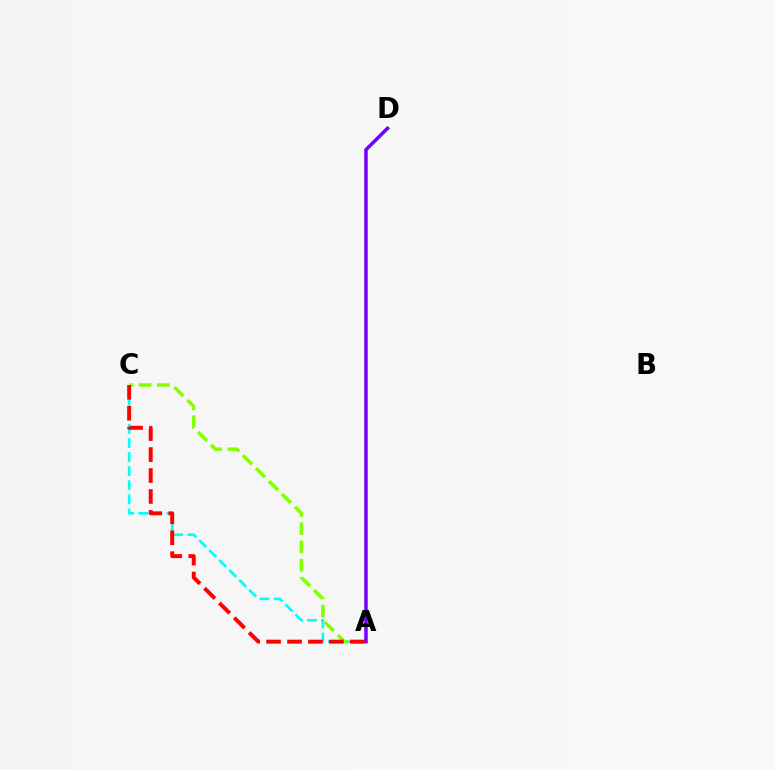{('A', 'C'): [{'color': '#00fff6', 'line_style': 'dashed', 'thickness': 1.91}, {'color': '#84ff00', 'line_style': 'dashed', 'thickness': 2.48}, {'color': '#ff0000', 'line_style': 'dashed', 'thickness': 2.85}], ('A', 'D'): [{'color': '#7200ff', 'line_style': 'solid', 'thickness': 2.53}]}